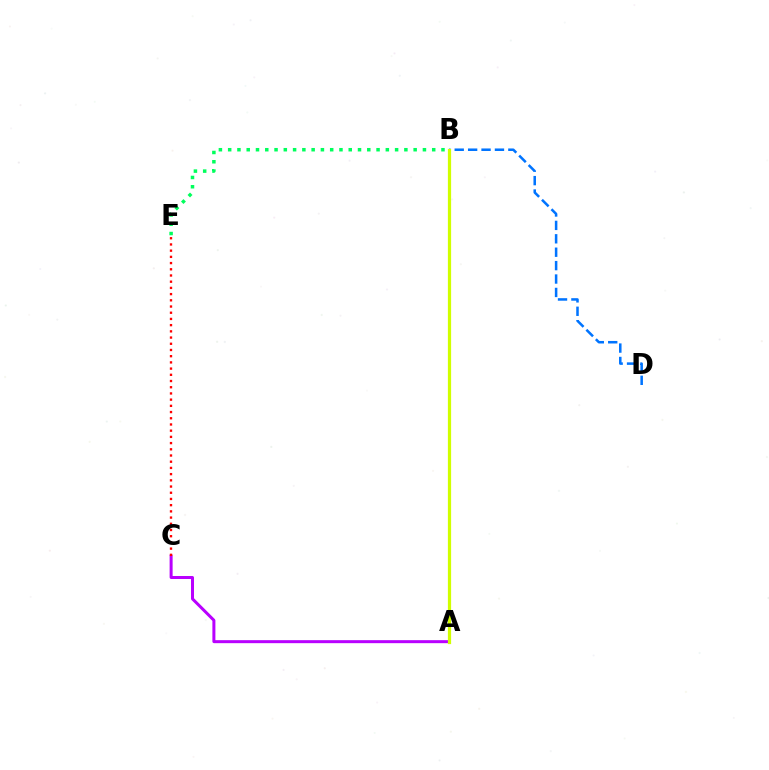{('A', 'C'): [{'color': '#b900ff', 'line_style': 'solid', 'thickness': 2.16}], ('B', 'E'): [{'color': '#00ff5c', 'line_style': 'dotted', 'thickness': 2.52}], ('B', 'D'): [{'color': '#0074ff', 'line_style': 'dashed', 'thickness': 1.82}], ('C', 'E'): [{'color': '#ff0000', 'line_style': 'dotted', 'thickness': 1.69}], ('A', 'B'): [{'color': '#d1ff00', 'line_style': 'solid', 'thickness': 2.33}]}